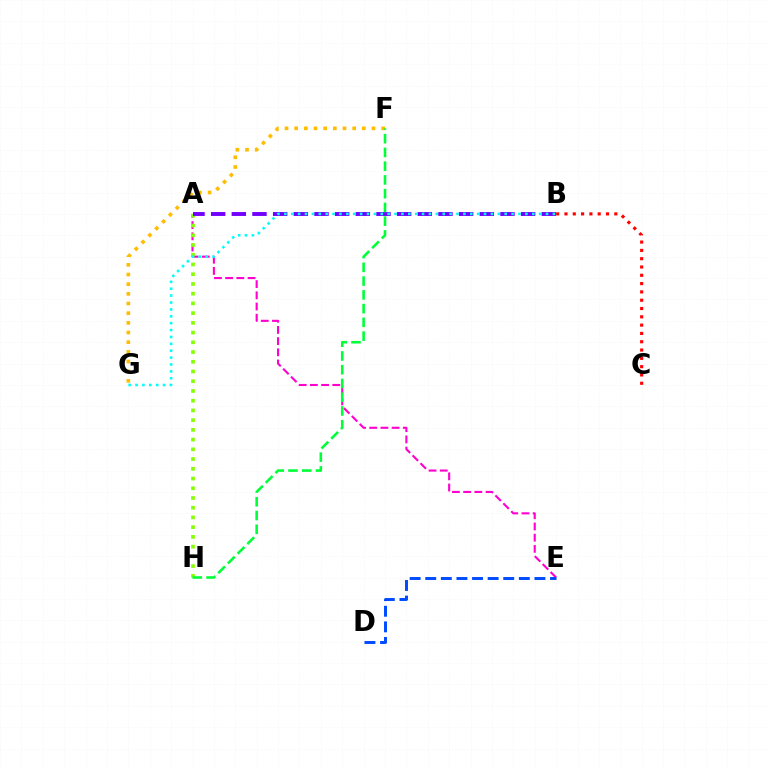{('B', 'C'): [{'color': '#ff0000', 'line_style': 'dotted', 'thickness': 2.26}], ('A', 'E'): [{'color': '#ff00cf', 'line_style': 'dashed', 'thickness': 1.52}], ('F', 'G'): [{'color': '#ffbd00', 'line_style': 'dotted', 'thickness': 2.63}], ('A', 'H'): [{'color': '#84ff00', 'line_style': 'dotted', 'thickness': 2.64}], ('A', 'B'): [{'color': '#7200ff', 'line_style': 'dashed', 'thickness': 2.81}], ('D', 'E'): [{'color': '#004bff', 'line_style': 'dashed', 'thickness': 2.12}], ('F', 'H'): [{'color': '#00ff39', 'line_style': 'dashed', 'thickness': 1.87}], ('B', 'G'): [{'color': '#00fff6', 'line_style': 'dotted', 'thickness': 1.87}]}